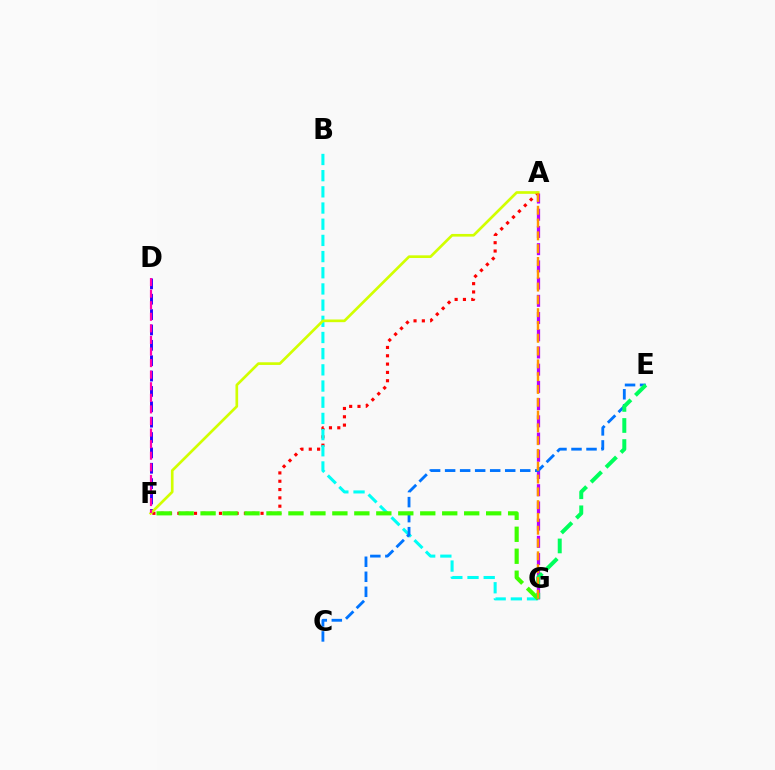{('A', 'F'): [{'color': '#ff0000', 'line_style': 'dotted', 'thickness': 2.26}, {'color': '#d1ff00', 'line_style': 'solid', 'thickness': 1.93}], ('D', 'F'): [{'color': '#2500ff', 'line_style': 'dashed', 'thickness': 2.09}, {'color': '#ff00ac', 'line_style': 'dashed', 'thickness': 1.57}], ('B', 'G'): [{'color': '#00fff6', 'line_style': 'dashed', 'thickness': 2.2}], ('A', 'G'): [{'color': '#b900ff', 'line_style': 'dashed', 'thickness': 2.34}, {'color': '#ff9400', 'line_style': 'dashed', 'thickness': 1.74}], ('C', 'E'): [{'color': '#0074ff', 'line_style': 'dashed', 'thickness': 2.04}], ('F', 'G'): [{'color': '#3dff00', 'line_style': 'dashed', 'thickness': 2.98}], ('E', 'G'): [{'color': '#00ff5c', 'line_style': 'dashed', 'thickness': 2.86}]}